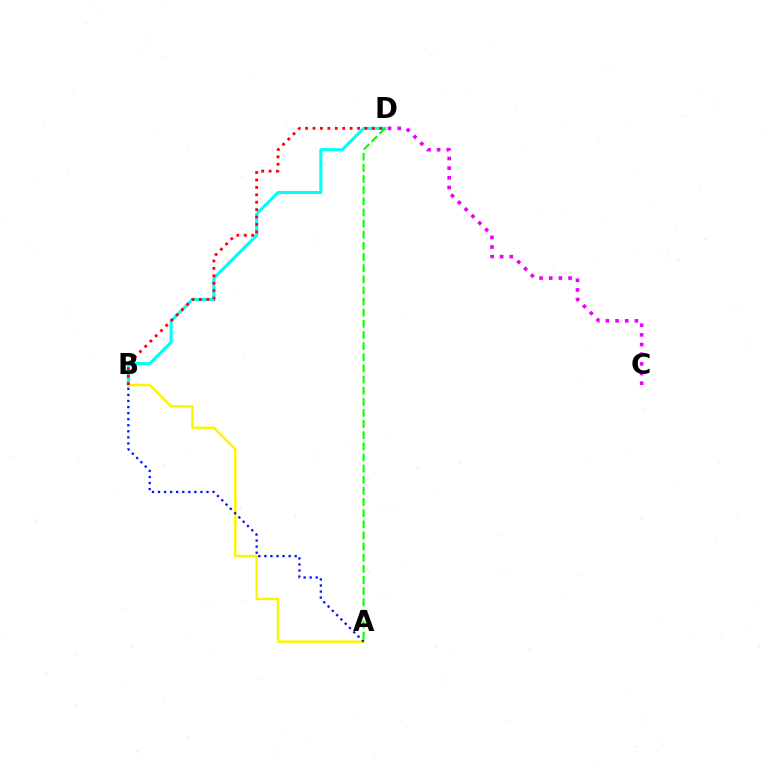{('B', 'D'): [{'color': '#00fff6', 'line_style': 'solid', 'thickness': 2.24}, {'color': '#ff0000', 'line_style': 'dotted', 'thickness': 2.02}], ('A', 'B'): [{'color': '#fcf500', 'line_style': 'solid', 'thickness': 1.79}, {'color': '#0010ff', 'line_style': 'dotted', 'thickness': 1.65}], ('A', 'D'): [{'color': '#08ff00', 'line_style': 'dashed', 'thickness': 1.51}], ('C', 'D'): [{'color': '#ee00ff', 'line_style': 'dotted', 'thickness': 2.62}]}